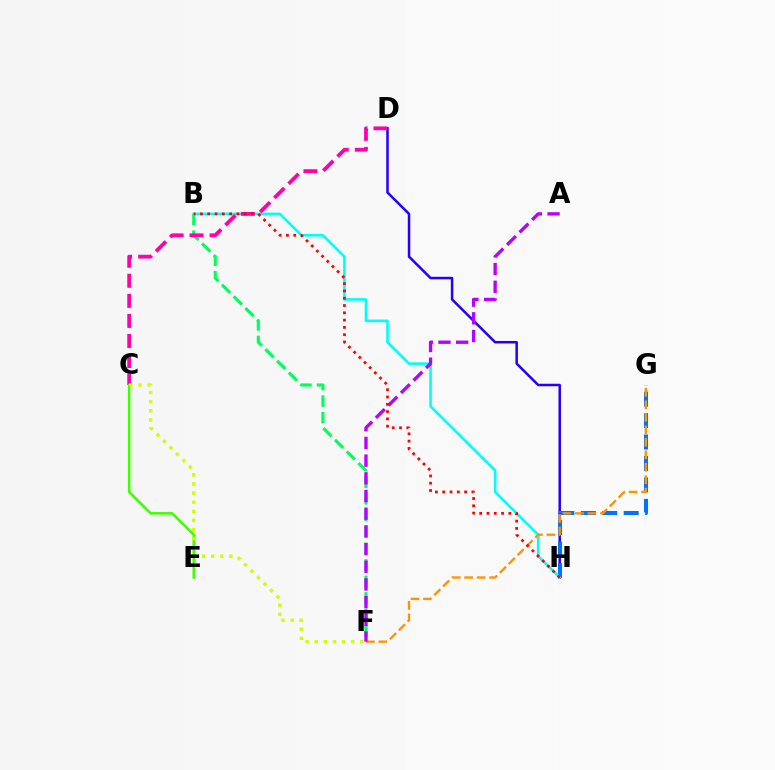{('D', 'H'): [{'color': '#2500ff', 'line_style': 'solid', 'thickness': 1.81}], ('G', 'H'): [{'color': '#0074ff', 'line_style': 'dashed', 'thickness': 2.91}], ('B', 'H'): [{'color': '#00fff6', 'line_style': 'solid', 'thickness': 1.87}, {'color': '#ff0000', 'line_style': 'dotted', 'thickness': 1.98}], ('F', 'G'): [{'color': '#ff9400', 'line_style': 'dashed', 'thickness': 1.7}], ('B', 'F'): [{'color': '#00ff5c', 'line_style': 'dashed', 'thickness': 2.24}], ('C', 'D'): [{'color': '#ff00ac', 'line_style': 'dashed', 'thickness': 2.72}], ('A', 'F'): [{'color': '#b900ff', 'line_style': 'dashed', 'thickness': 2.4}], ('C', 'E'): [{'color': '#3dff00', 'line_style': 'solid', 'thickness': 1.8}], ('C', 'F'): [{'color': '#d1ff00', 'line_style': 'dotted', 'thickness': 2.48}]}